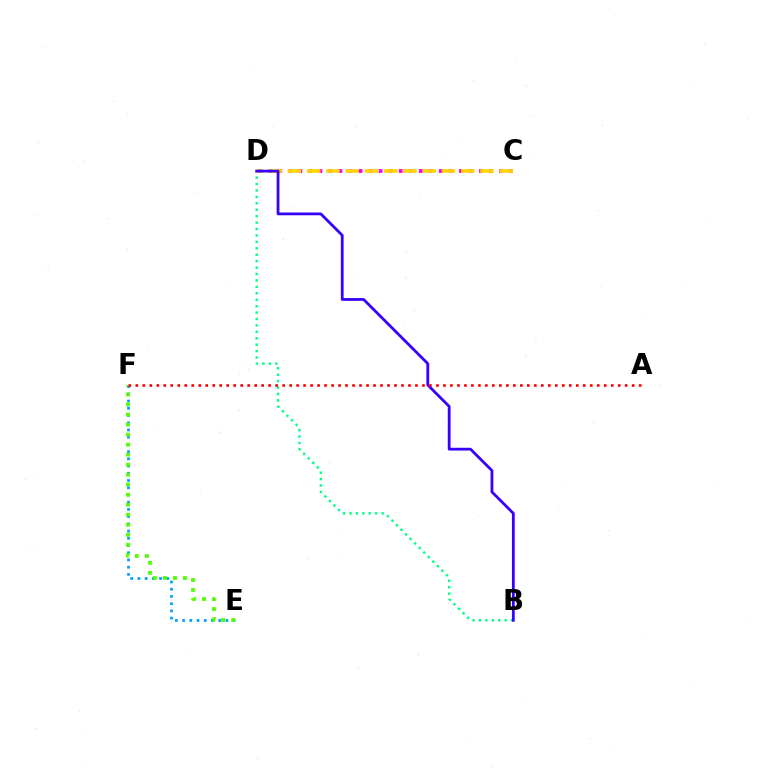{('E', 'F'): [{'color': '#009eff', 'line_style': 'dotted', 'thickness': 1.96}, {'color': '#4fff00', 'line_style': 'dotted', 'thickness': 2.72}], ('C', 'D'): [{'color': '#ff00ed', 'line_style': 'dotted', 'thickness': 2.73}, {'color': '#ffd500', 'line_style': 'dashed', 'thickness': 2.62}], ('B', 'D'): [{'color': '#00ff86', 'line_style': 'dotted', 'thickness': 1.75}, {'color': '#3700ff', 'line_style': 'solid', 'thickness': 2.0}], ('A', 'F'): [{'color': '#ff0000', 'line_style': 'dotted', 'thickness': 1.9}]}